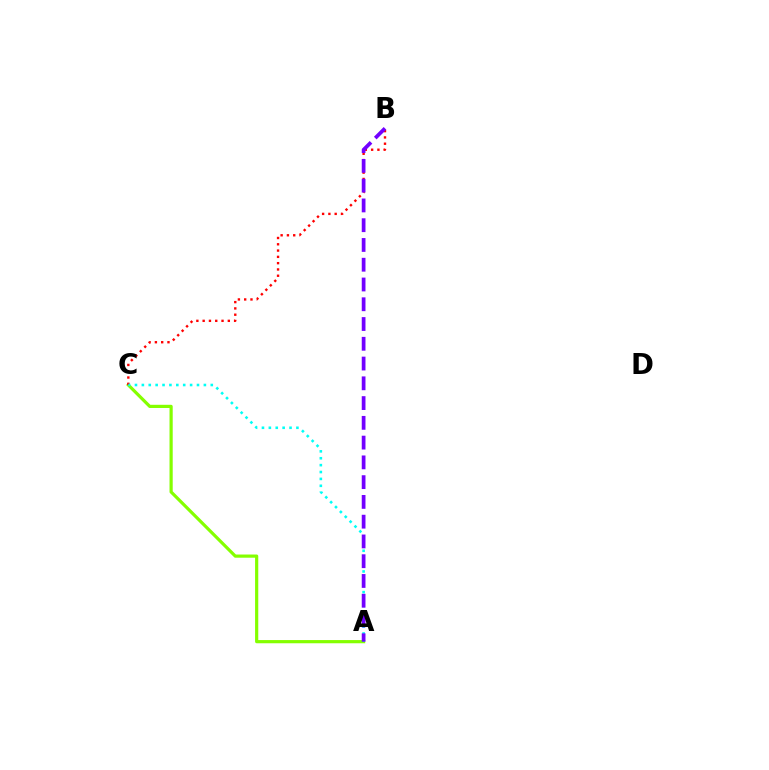{('A', 'C'): [{'color': '#84ff00', 'line_style': 'solid', 'thickness': 2.3}, {'color': '#00fff6', 'line_style': 'dotted', 'thickness': 1.87}], ('B', 'C'): [{'color': '#ff0000', 'line_style': 'dotted', 'thickness': 1.71}], ('A', 'B'): [{'color': '#7200ff', 'line_style': 'dashed', 'thickness': 2.69}]}